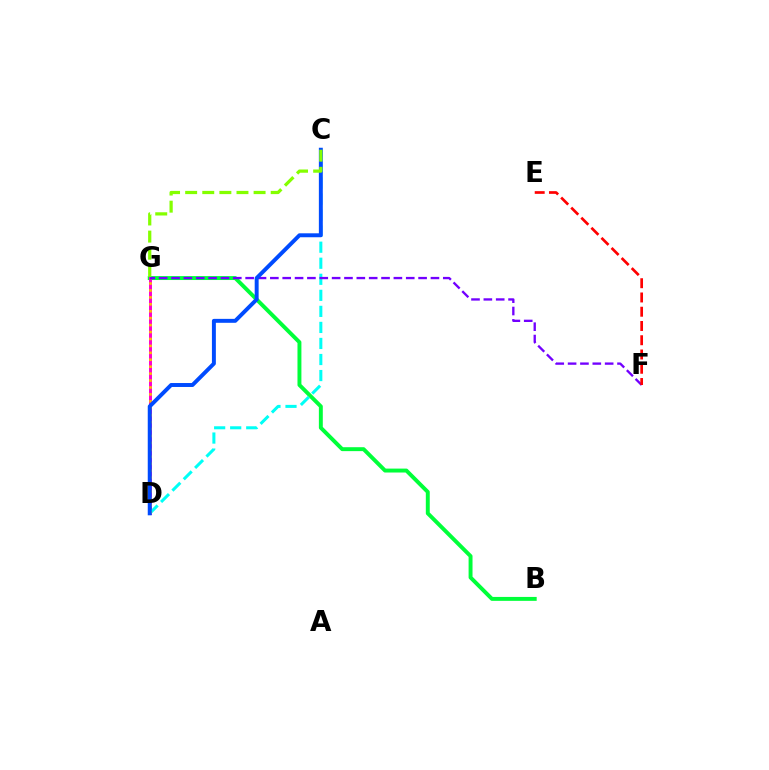{('B', 'G'): [{'color': '#00ff39', 'line_style': 'solid', 'thickness': 2.83}], ('D', 'G'): [{'color': '#ff00cf', 'line_style': 'solid', 'thickness': 2.14}, {'color': '#ffbd00', 'line_style': 'dotted', 'thickness': 1.88}], ('C', 'D'): [{'color': '#00fff6', 'line_style': 'dashed', 'thickness': 2.18}, {'color': '#004bff', 'line_style': 'solid', 'thickness': 2.84}], ('F', 'G'): [{'color': '#7200ff', 'line_style': 'dashed', 'thickness': 1.68}], ('E', 'F'): [{'color': '#ff0000', 'line_style': 'dashed', 'thickness': 1.94}], ('C', 'G'): [{'color': '#84ff00', 'line_style': 'dashed', 'thickness': 2.32}]}